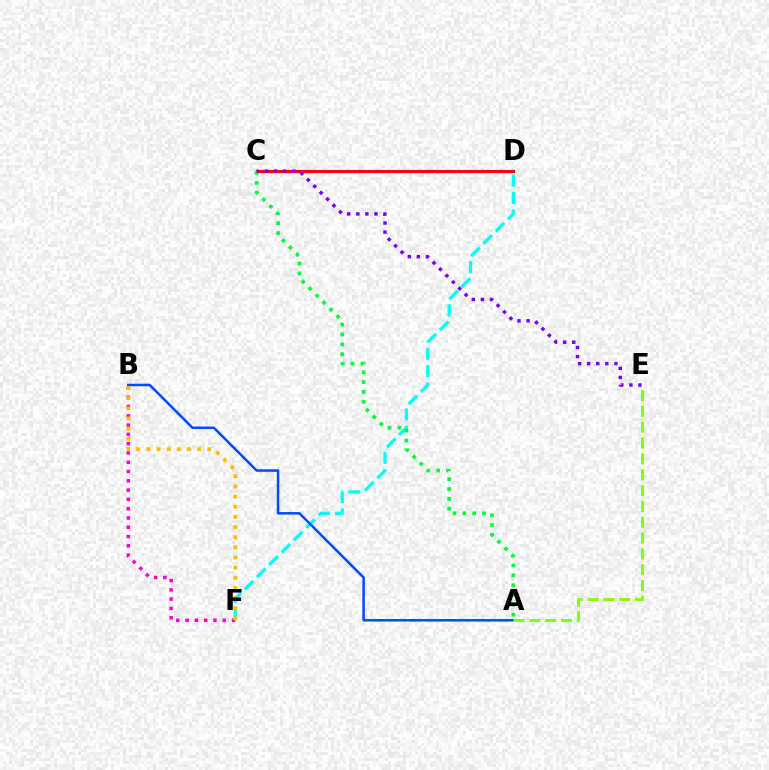{('B', 'F'): [{'color': '#ff00cf', 'line_style': 'dotted', 'thickness': 2.52}, {'color': '#ffbd00', 'line_style': 'dotted', 'thickness': 2.76}], ('C', 'D'): [{'color': '#ff0000', 'line_style': 'solid', 'thickness': 2.28}], ('D', 'F'): [{'color': '#00fff6', 'line_style': 'dashed', 'thickness': 2.36}], ('A', 'B'): [{'color': '#004bff', 'line_style': 'solid', 'thickness': 1.82}], ('A', 'C'): [{'color': '#00ff39', 'line_style': 'dotted', 'thickness': 2.68}], ('A', 'E'): [{'color': '#84ff00', 'line_style': 'dashed', 'thickness': 2.15}], ('C', 'E'): [{'color': '#7200ff', 'line_style': 'dotted', 'thickness': 2.47}]}